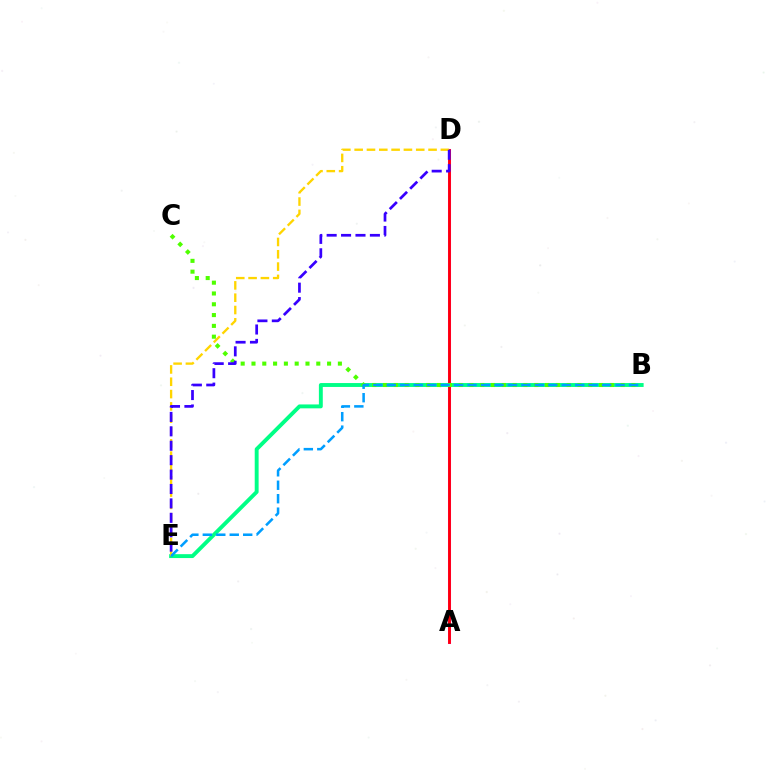{('A', 'D'): [{'color': '#ff00ed', 'line_style': 'solid', 'thickness': 2.18}, {'color': '#ff0000', 'line_style': 'solid', 'thickness': 1.96}], ('B', 'E'): [{'color': '#00ff86', 'line_style': 'solid', 'thickness': 2.81}, {'color': '#009eff', 'line_style': 'dashed', 'thickness': 1.83}], ('D', 'E'): [{'color': '#ffd500', 'line_style': 'dashed', 'thickness': 1.67}, {'color': '#3700ff', 'line_style': 'dashed', 'thickness': 1.96}], ('B', 'C'): [{'color': '#4fff00', 'line_style': 'dotted', 'thickness': 2.93}]}